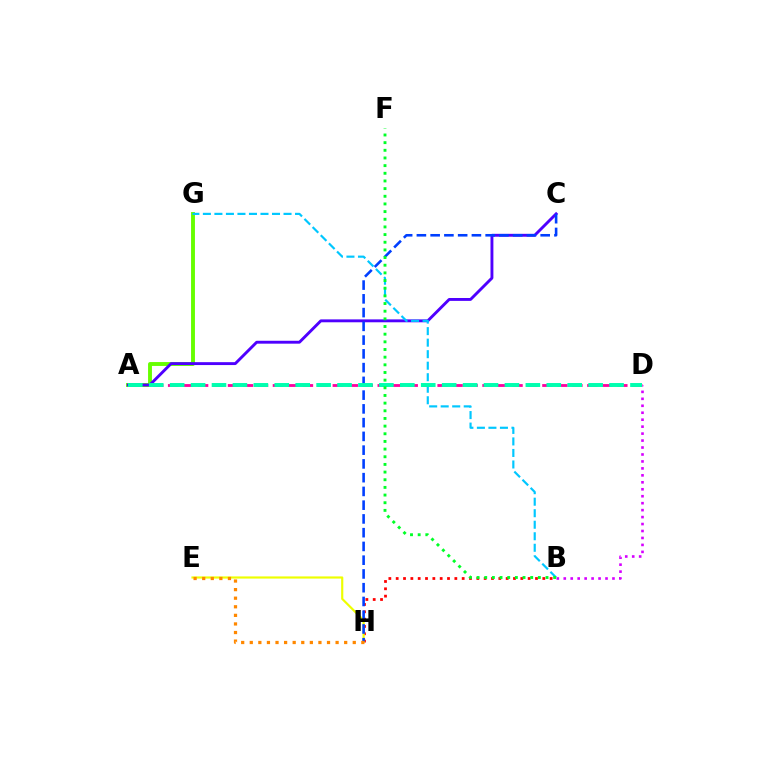{('A', 'D'): [{'color': '#ff00a0', 'line_style': 'dashed', 'thickness': 2.03}, {'color': '#00ffaf', 'line_style': 'dashed', 'thickness': 2.84}], ('A', 'G'): [{'color': '#66ff00', 'line_style': 'solid', 'thickness': 2.8}], ('B', 'H'): [{'color': '#ff0000', 'line_style': 'dotted', 'thickness': 1.99}], ('A', 'C'): [{'color': '#4f00ff', 'line_style': 'solid', 'thickness': 2.09}], ('E', 'H'): [{'color': '#eeff00', 'line_style': 'solid', 'thickness': 1.56}, {'color': '#ff8800', 'line_style': 'dotted', 'thickness': 2.33}], ('B', 'D'): [{'color': '#d600ff', 'line_style': 'dotted', 'thickness': 1.89}], ('C', 'H'): [{'color': '#003fff', 'line_style': 'dashed', 'thickness': 1.87}], ('B', 'G'): [{'color': '#00c7ff', 'line_style': 'dashed', 'thickness': 1.57}], ('B', 'F'): [{'color': '#00ff27', 'line_style': 'dotted', 'thickness': 2.08}]}